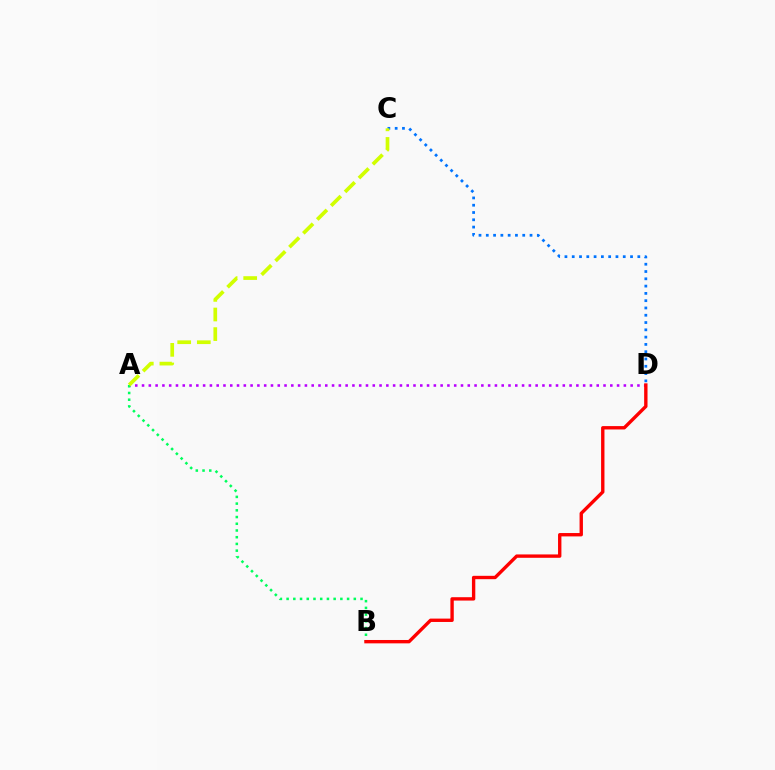{('A', 'D'): [{'color': '#b900ff', 'line_style': 'dotted', 'thickness': 1.84}], ('A', 'B'): [{'color': '#00ff5c', 'line_style': 'dotted', 'thickness': 1.83}], ('C', 'D'): [{'color': '#0074ff', 'line_style': 'dotted', 'thickness': 1.98}], ('B', 'D'): [{'color': '#ff0000', 'line_style': 'solid', 'thickness': 2.42}], ('A', 'C'): [{'color': '#d1ff00', 'line_style': 'dashed', 'thickness': 2.66}]}